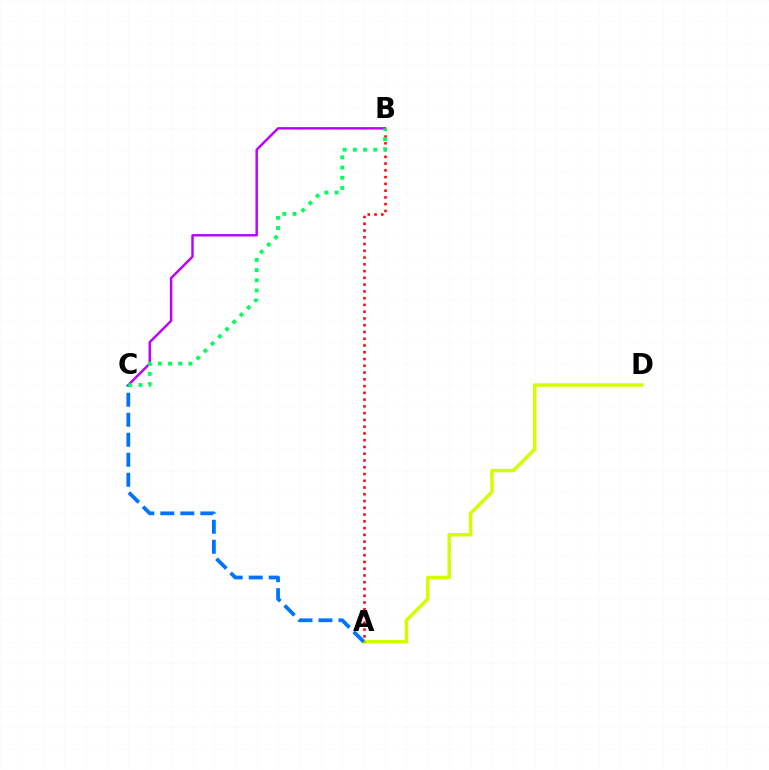{('B', 'C'): [{'color': '#b900ff', 'line_style': 'solid', 'thickness': 1.75}, {'color': '#00ff5c', 'line_style': 'dotted', 'thickness': 2.77}], ('A', 'D'): [{'color': '#d1ff00', 'line_style': 'solid', 'thickness': 2.51}], ('A', 'C'): [{'color': '#0074ff', 'line_style': 'dashed', 'thickness': 2.72}], ('A', 'B'): [{'color': '#ff0000', 'line_style': 'dotted', 'thickness': 1.84}]}